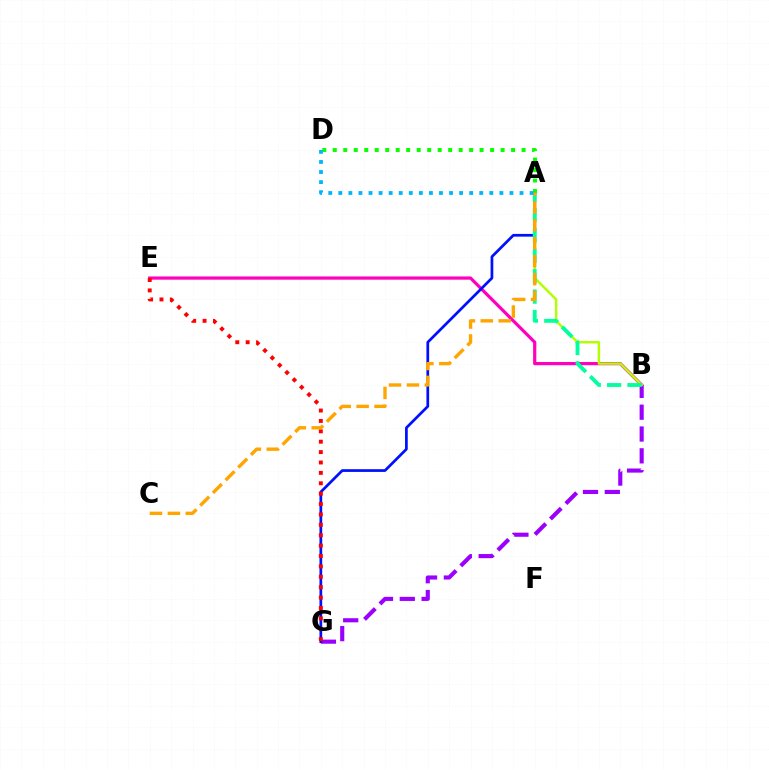{('B', 'E'): [{'color': '#ff00bd', 'line_style': 'solid', 'thickness': 2.32}], ('B', 'G'): [{'color': '#9b00ff', 'line_style': 'dashed', 'thickness': 2.96}], ('A', 'B'): [{'color': '#b3ff00', 'line_style': 'solid', 'thickness': 1.77}, {'color': '#00ff9d', 'line_style': 'dashed', 'thickness': 2.77}], ('A', 'G'): [{'color': '#0010ff', 'line_style': 'solid', 'thickness': 1.96}], ('E', 'G'): [{'color': '#ff0000', 'line_style': 'dotted', 'thickness': 2.82}], ('A', 'D'): [{'color': '#08ff00', 'line_style': 'dotted', 'thickness': 2.85}, {'color': '#00b5ff', 'line_style': 'dotted', 'thickness': 2.74}], ('A', 'C'): [{'color': '#ffa500', 'line_style': 'dashed', 'thickness': 2.44}]}